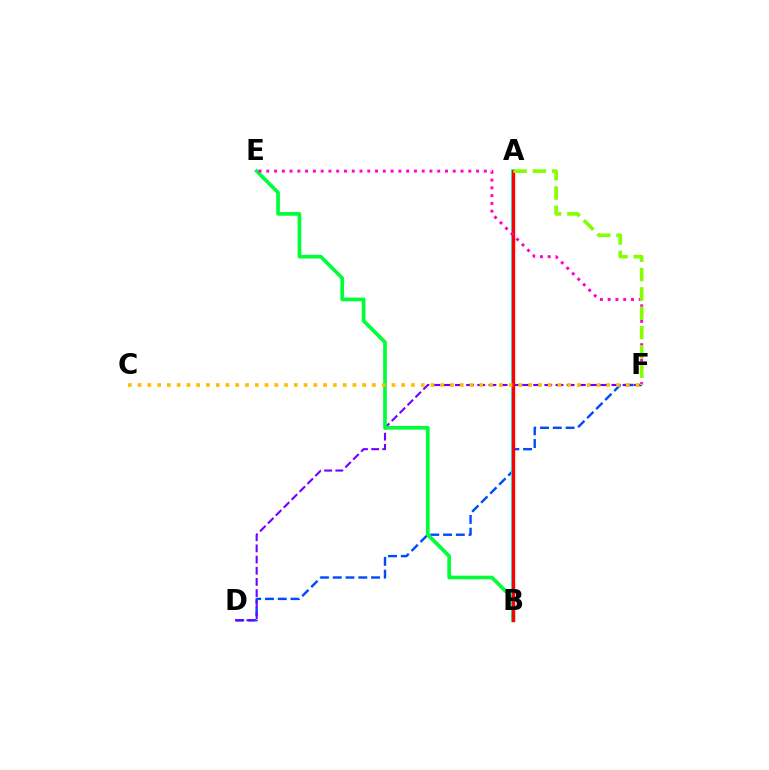{('D', 'F'): [{'color': '#004bff', 'line_style': 'dashed', 'thickness': 1.74}, {'color': '#7200ff', 'line_style': 'dashed', 'thickness': 1.52}], ('A', 'B'): [{'color': '#00fff6', 'line_style': 'solid', 'thickness': 2.73}, {'color': '#ff0000', 'line_style': 'solid', 'thickness': 2.43}], ('B', 'E'): [{'color': '#00ff39', 'line_style': 'solid', 'thickness': 2.65}], ('E', 'F'): [{'color': '#ff00cf', 'line_style': 'dotted', 'thickness': 2.11}], ('A', 'F'): [{'color': '#84ff00', 'line_style': 'dashed', 'thickness': 2.62}], ('C', 'F'): [{'color': '#ffbd00', 'line_style': 'dotted', 'thickness': 2.65}]}